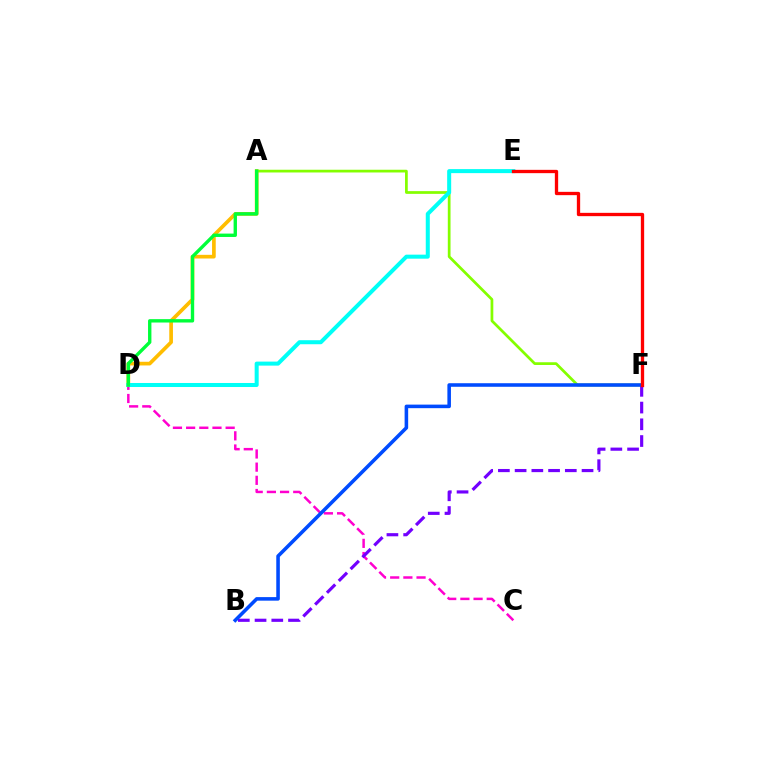{('C', 'D'): [{'color': '#ff00cf', 'line_style': 'dashed', 'thickness': 1.79}], ('A', 'D'): [{'color': '#ffbd00', 'line_style': 'solid', 'thickness': 2.65}, {'color': '#00ff39', 'line_style': 'solid', 'thickness': 2.43}], ('A', 'F'): [{'color': '#84ff00', 'line_style': 'solid', 'thickness': 1.96}], ('D', 'E'): [{'color': '#00fff6', 'line_style': 'solid', 'thickness': 2.9}], ('B', 'F'): [{'color': '#7200ff', 'line_style': 'dashed', 'thickness': 2.27}, {'color': '#004bff', 'line_style': 'solid', 'thickness': 2.56}], ('E', 'F'): [{'color': '#ff0000', 'line_style': 'solid', 'thickness': 2.38}]}